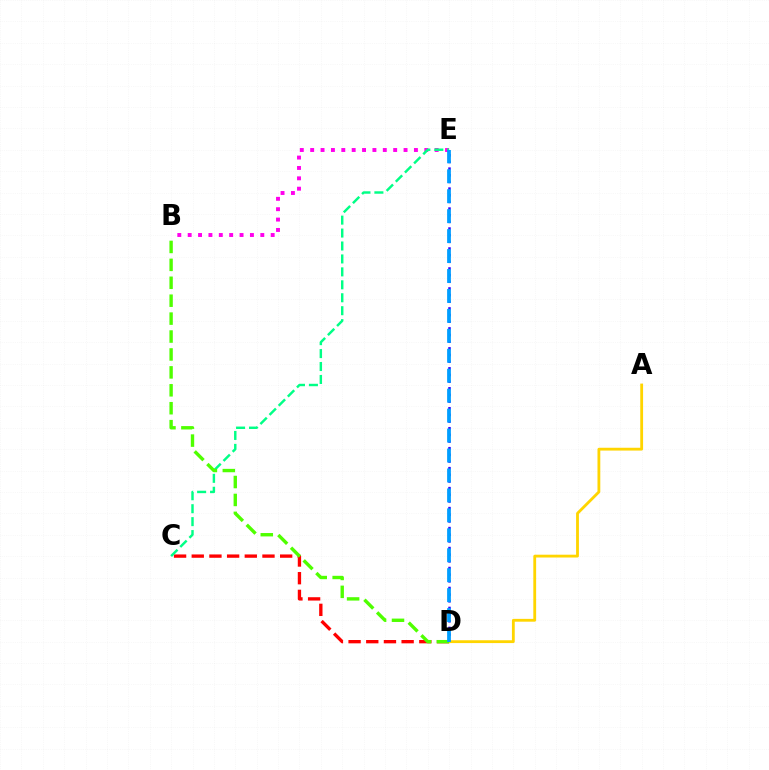{('D', 'E'): [{'color': '#3700ff', 'line_style': 'dotted', 'thickness': 1.81}, {'color': '#009eff', 'line_style': 'dashed', 'thickness': 2.71}], ('B', 'E'): [{'color': '#ff00ed', 'line_style': 'dotted', 'thickness': 2.82}], ('C', 'D'): [{'color': '#ff0000', 'line_style': 'dashed', 'thickness': 2.4}], ('A', 'D'): [{'color': '#ffd500', 'line_style': 'solid', 'thickness': 2.03}], ('C', 'E'): [{'color': '#00ff86', 'line_style': 'dashed', 'thickness': 1.76}], ('B', 'D'): [{'color': '#4fff00', 'line_style': 'dashed', 'thickness': 2.43}]}